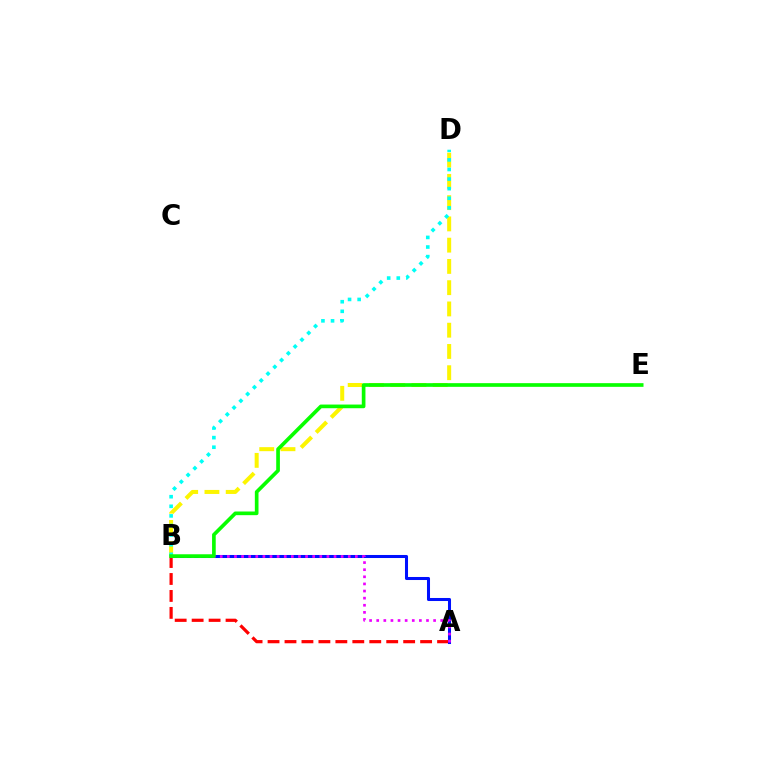{('A', 'B'): [{'color': '#ff0000', 'line_style': 'dashed', 'thickness': 2.3}, {'color': '#0010ff', 'line_style': 'solid', 'thickness': 2.19}, {'color': '#ee00ff', 'line_style': 'dotted', 'thickness': 1.93}], ('B', 'D'): [{'color': '#fcf500', 'line_style': 'dashed', 'thickness': 2.89}, {'color': '#00fff6', 'line_style': 'dotted', 'thickness': 2.61}], ('B', 'E'): [{'color': '#08ff00', 'line_style': 'solid', 'thickness': 2.64}]}